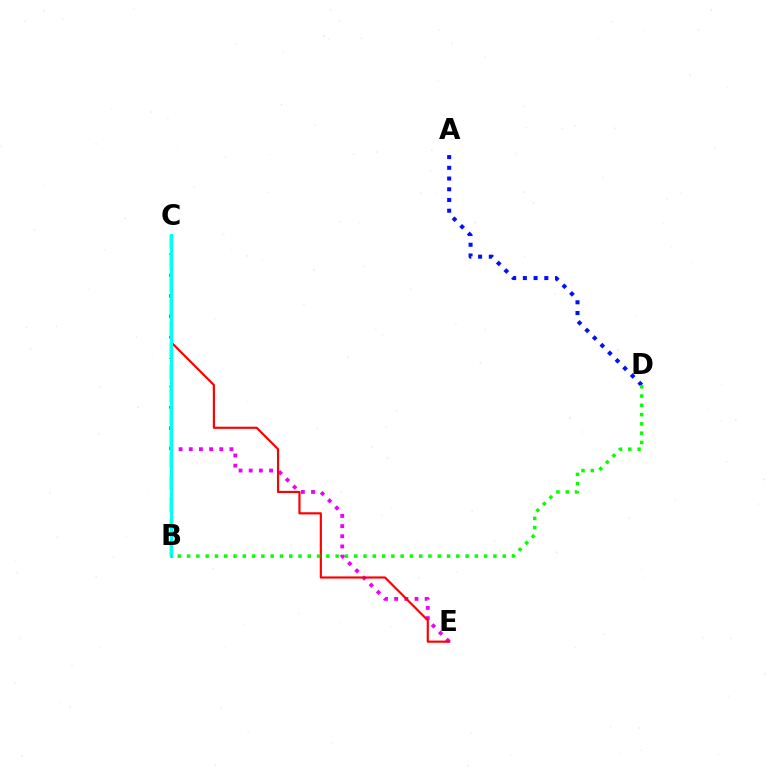{('C', 'E'): [{'color': '#ee00ff', 'line_style': 'dotted', 'thickness': 2.76}, {'color': '#ff0000', 'line_style': 'solid', 'thickness': 1.56}], ('A', 'D'): [{'color': '#0010ff', 'line_style': 'dotted', 'thickness': 2.91}], ('B', 'C'): [{'color': '#fcf500', 'line_style': 'dashed', 'thickness': 2.99}, {'color': '#00fff6', 'line_style': 'solid', 'thickness': 2.16}], ('B', 'D'): [{'color': '#08ff00', 'line_style': 'dotted', 'thickness': 2.52}]}